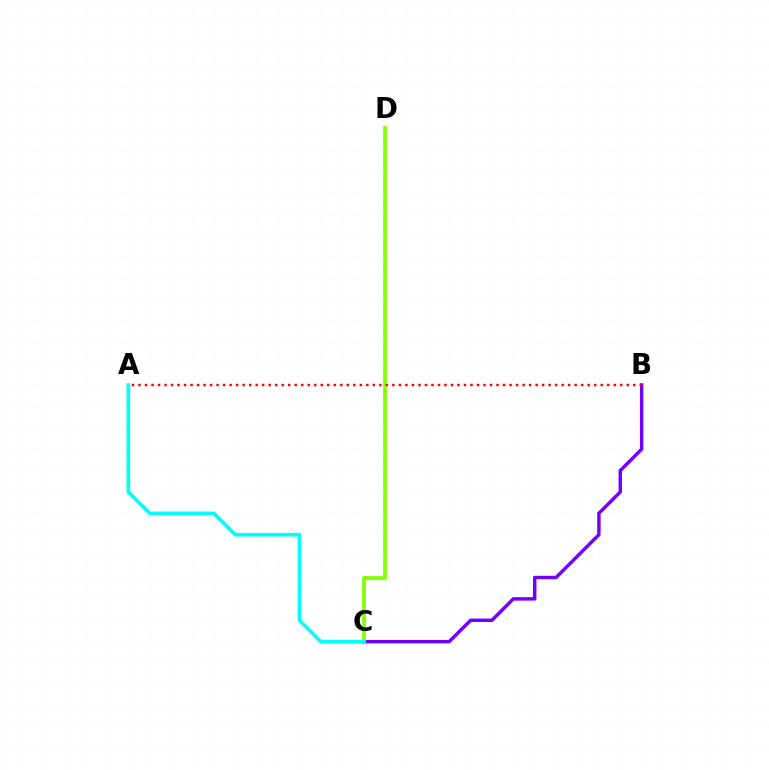{('B', 'C'): [{'color': '#7200ff', 'line_style': 'solid', 'thickness': 2.48}], ('C', 'D'): [{'color': '#84ff00', 'line_style': 'solid', 'thickness': 2.73}], ('A', 'C'): [{'color': '#00fff6', 'line_style': 'solid', 'thickness': 2.63}], ('A', 'B'): [{'color': '#ff0000', 'line_style': 'dotted', 'thickness': 1.77}]}